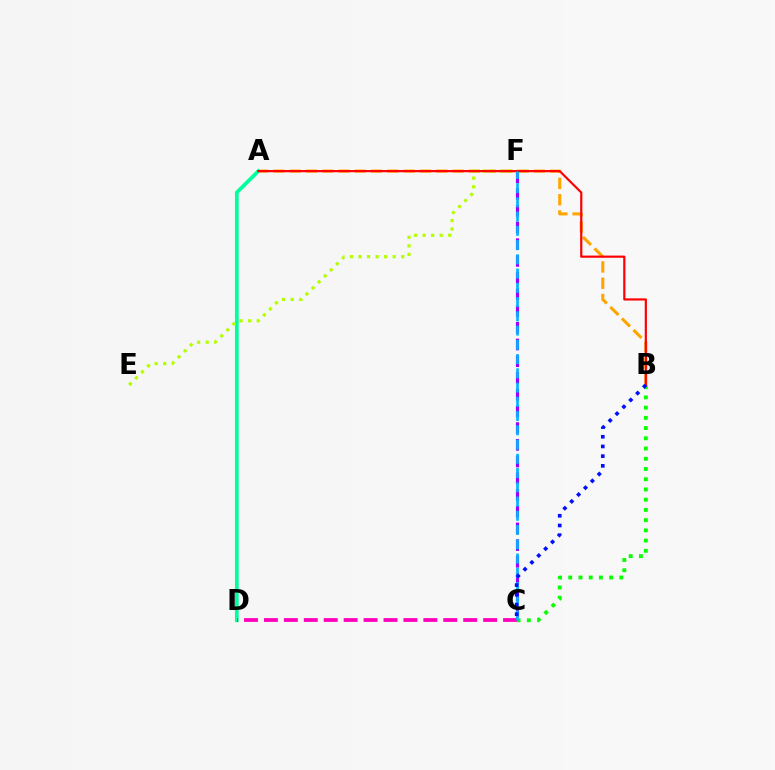{('C', 'F'): [{'color': '#9b00ff', 'line_style': 'dashed', 'thickness': 2.27}, {'color': '#00b5ff', 'line_style': 'dashed', 'thickness': 1.94}], ('B', 'C'): [{'color': '#08ff00', 'line_style': 'dotted', 'thickness': 2.78}, {'color': '#0010ff', 'line_style': 'dotted', 'thickness': 2.63}], ('A', 'B'): [{'color': '#ffa500', 'line_style': 'dashed', 'thickness': 2.21}, {'color': '#ff0000', 'line_style': 'solid', 'thickness': 1.57}], ('A', 'D'): [{'color': '#00ff9d', 'line_style': 'solid', 'thickness': 2.68}], ('E', 'F'): [{'color': '#b3ff00', 'line_style': 'dotted', 'thickness': 2.32}], ('C', 'D'): [{'color': '#ff00bd', 'line_style': 'dashed', 'thickness': 2.71}]}